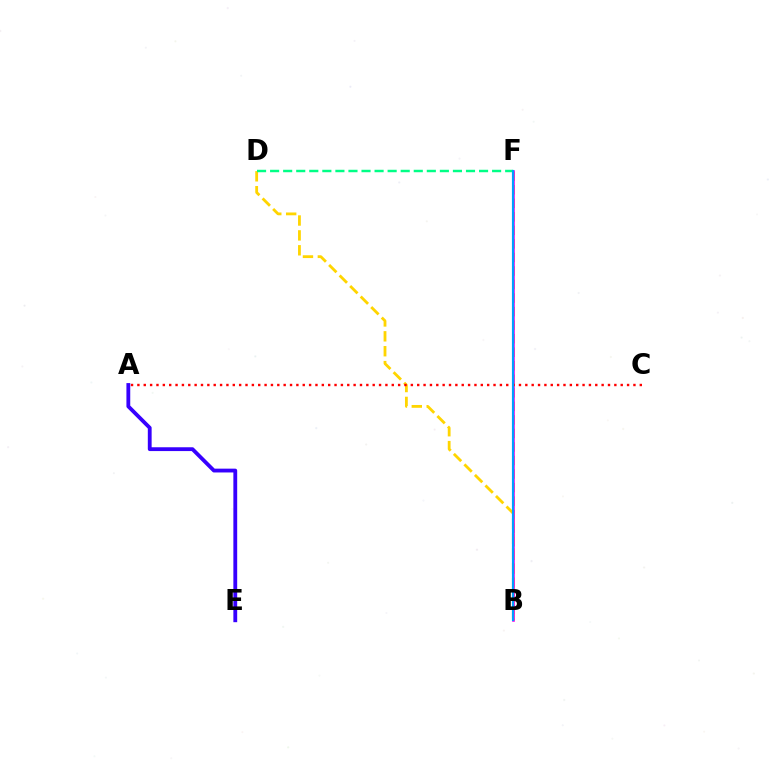{('B', 'F'): [{'color': '#4fff00', 'line_style': 'dashed', 'thickness': 1.84}, {'color': '#ff00ed', 'line_style': 'solid', 'thickness': 1.88}, {'color': '#009eff', 'line_style': 'solid', 'thickness': 1.55}], ('B', 'D'): [{'color': '#ffd500', 'line_style': 'dashed', 'thickness': 2.02}], ('D', 'F'): [{'color': '#00ff86', 'line_style': 'dashed', 'thickness': 1.77}], ('A', 'C'): [{'color': '#ff0000', 'line_style': 'dotted', 'thickness': 1.73}], ('A', 'E'): [{'color': '#3700ff', 'line_style': 'solid', 'thickness': 2.75}]}